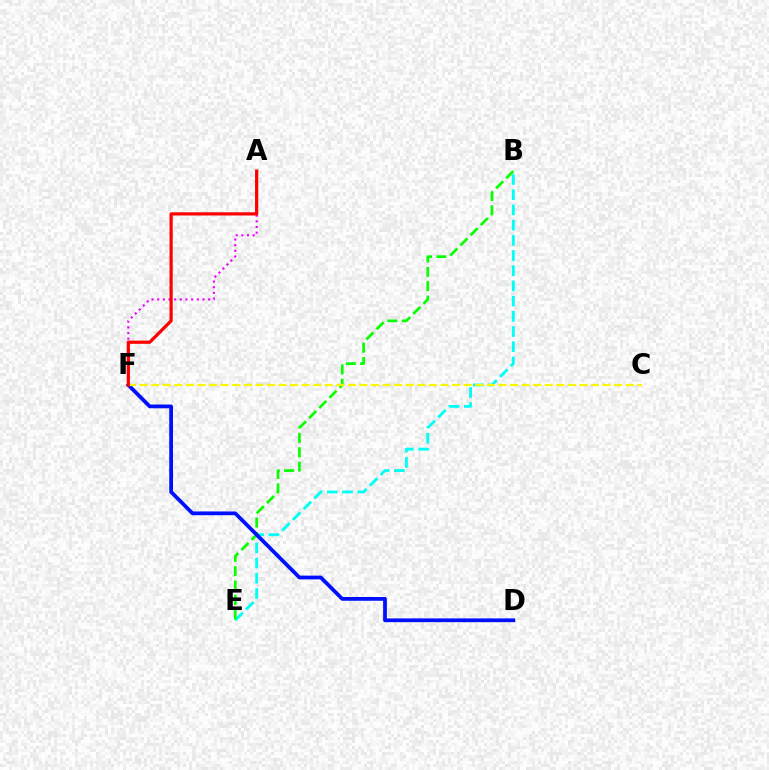{('B', 'E'): [{'color': '#00fff6', 'line_style': 'dashed', 'thickness': 2.06}, {'color': '#08ff00', 'line_style': 'dashed', 'thickness': 1.95}], ('A', 'F'): [{'color': '#ee00ff', 'line_style': 'dotted', 'thickness': 1.54}, {'color': '#ff0000', 'line_style': 'solid', 'thickness': 2.31}], ('D', 'F'): [{'color': '#0010ff', 'line_style': 'solid', 'thickness': 2.71}], ('C', 'F'): [{'color': '#fcf500', 'line_style': 'dashed', 'thickness': 1.57}]}